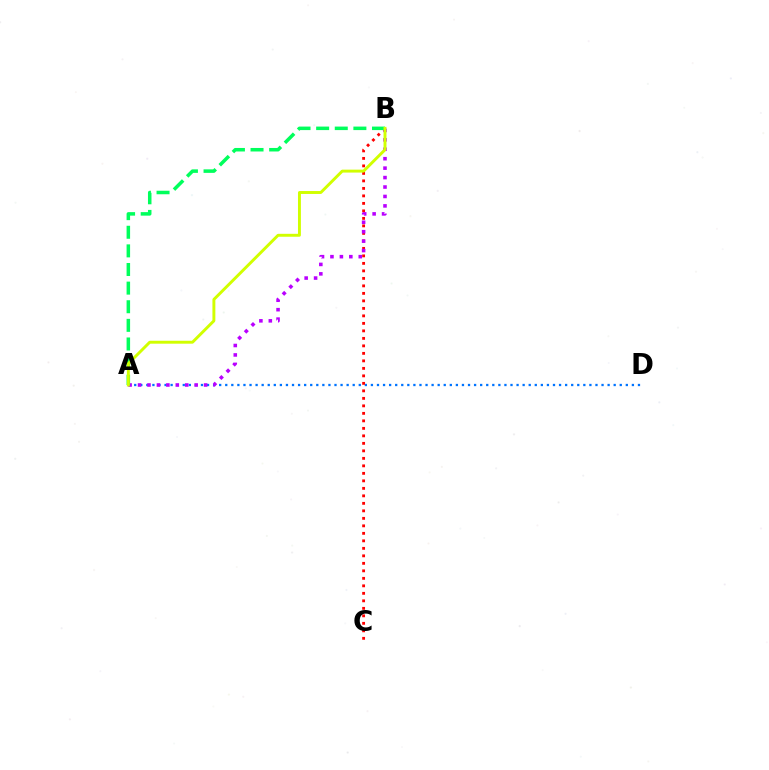{('A', 'D'): [{'color': '#0074ff', 'line_style': 'dotted', 'thickness': 1.65}], ('B', 'C'): [{'color': '#ff0000', 'line_style': 'dotted', 'thickness': 2.04}], ('A', 'B'): [{'color': '#b900ff', 'line_style': 'dotted', 'thickness': 2.56}, {'color': '#00ff5c', 'line_style': 'dashed', 'thickness': 2.53}, {'color': '#d1ff00', 'line_style': 'solid', 'thickness': 2.11}]}